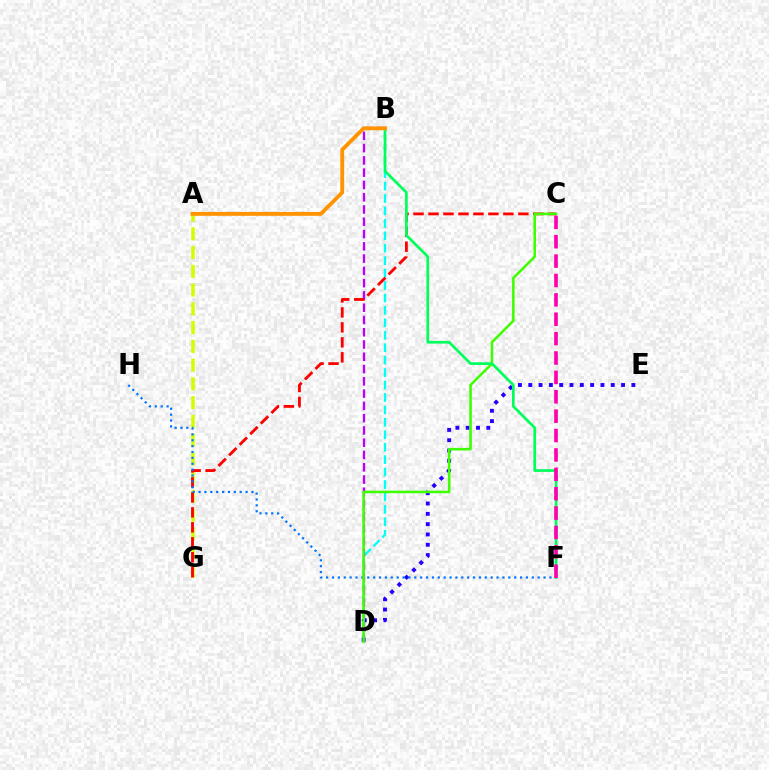{('B', 'D'): [{'color': '#00fff6', 'line_style': 'dashed', 'thickness': 1.69}, {'color': '#b900ff', 'line_style': 'dashed', 'thickness': 1.67}], ('A', 'G'): [{'color': '#d1ff00', 'line_style': 'dashed', 'thickness': 2.55}], ('C', 'G'): [{'color': '#ff0000', 'line_style': 'dashed', 'thickness': 2.03}], ('D', 'E'): [{'color': '#2500ff', 'line_style': 'dotted', 'thickness': 2.8}], ('F', 'H'): [{'color': '#0074ff', 'line_style': 'dotted', 'thickness': 1.6}], ('C', 'D'): [{'color': '#3dff00', 'line_style': 'solid', 'thickness': 1.84}], ('B', 'F'): [{'color': '#00ff5c', 'line_style': 'solid', 'thickness': 1.95}], ('C', 'F'): [{'color': '#ff00ac', 'line_style': 'dashed', 'thickness': 2.63}], ('A', 'B'): [{'color': '#ff9400', 'line_style': 'solid', 'thickness': 2.77}]}